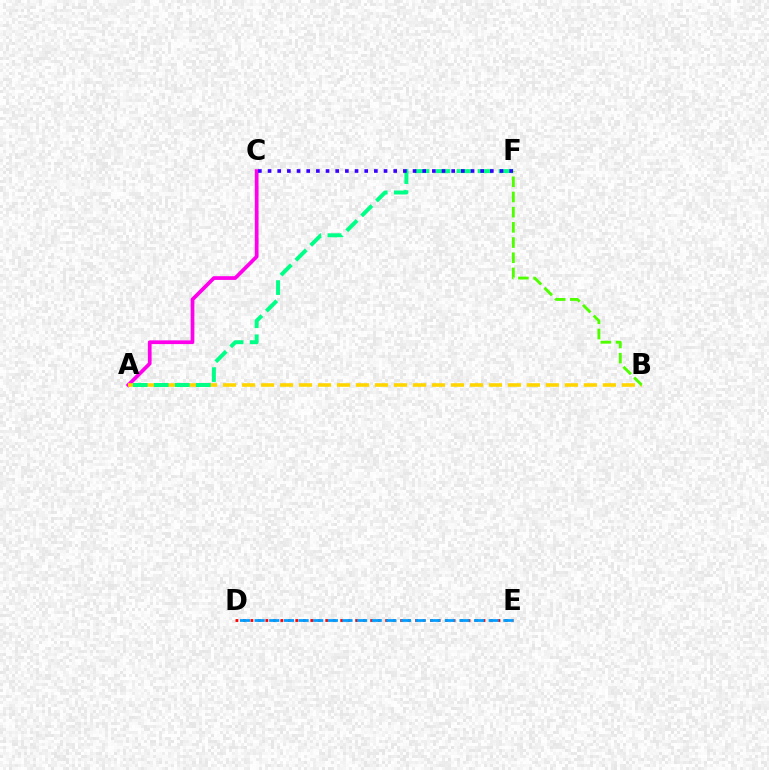{('A', 'C'): [{'color': '#ff00ed', 'line_style': 'solid', 'thickness': 2.69}], ('D', 'E'): [{'color': '#ff0000', 'line_style': 'dotted', 'thickness': 2.03}, {'color': '#009eff', 'line_style': 'dashed', 'thickness': 1.99}], ('A', 'B'): [{'color': '#ffd500', 'line_style': 'dashed', 'thickness': 2.58}], ('A', 'F'): [{'color': '#00ff86', 'line_style': 'dashed', 'thickness': 2.86}], ('B', 'F'): [{'color': '#4fff00', 'line_style': 'dashed', 'thickness': 2.06}], ('C', 'F'): [{'color': '#3700ff', 'line_style': 'dotted', 'thickness': 2.63}]}